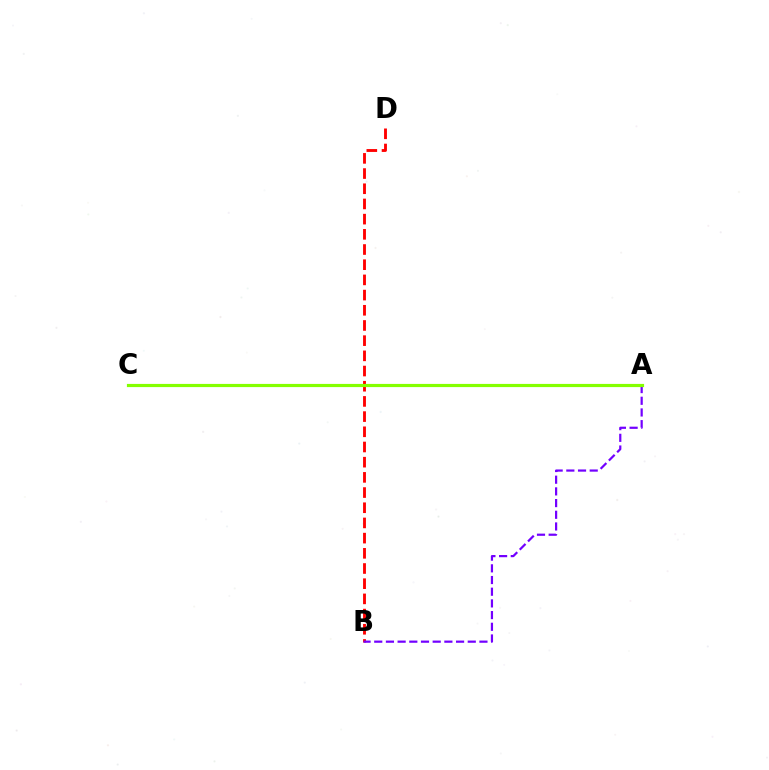{('B', 'D'): [{'color': '#ff0000', 'line_style': 'dashed', 'thickness': 2.06}], ('A', 'B'): [{'color': '#7200ff', 'line_style': 'dashed', 'thickness': 1.59}], ('A', 'C'): [{'color': '#00fff6', 'line_style': 'dashed', 'thickness': 1.89}, {'color': '#84ff00', 'line_style': 'solid', 'thickness': 2.29}]}